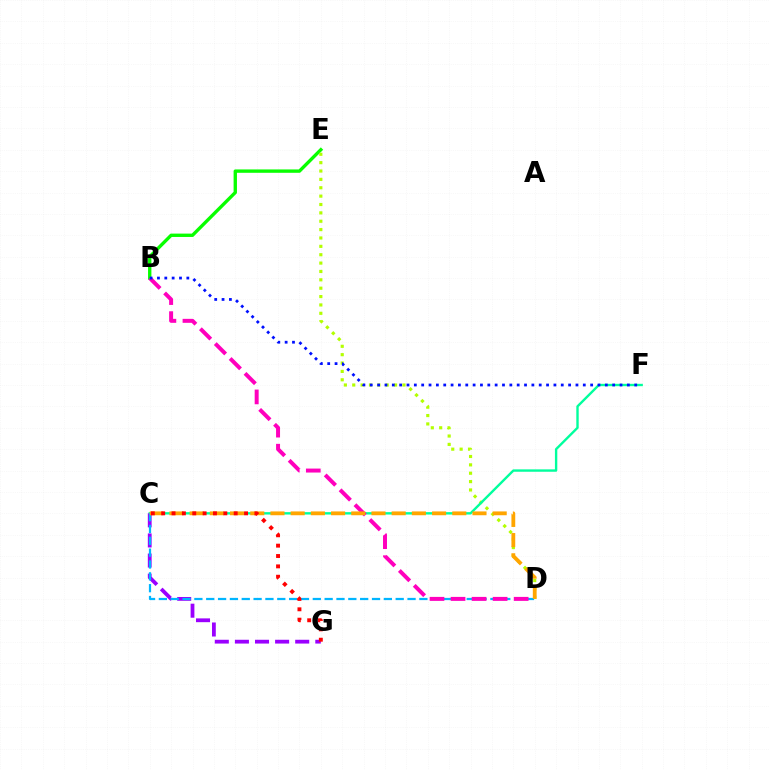{('B', 'E'): [{'color': '#08ff00', 'line_style': 'solid', 'thickness': 2.42}], ('D', 'E'): [{'color': '#b3ff00', 'line_style': 'dotted', 'thickness': 2.27}], ('C', 'F'): [{'color': '#00ff9d', 'line_style': 'solid', 'thickness': 1.71}], ('C', 'G'): [{'color': '#9b00ff', 'line_style': 'dashed', 'thickness': 2.73}, {'color': '#ff0000', 'line_style': 'dotted', 'thickness': 2.81}], ('C', 'D'): [{'color': '#00b5ff', 'line_style': 'dashed', 'thickness': 1.61}, {'color': '#ffa500', 'line_style': 'dashed', 'thickness': 2.74}], ('B', 'D'): [{'color': '#ff00bd', 'line_style': 'dashed', 'thickness': 2.86}], ('B', 'F'): [{'color': '#0010ff', 'line_style': 'dotted', 'thickness': 2.0}]}